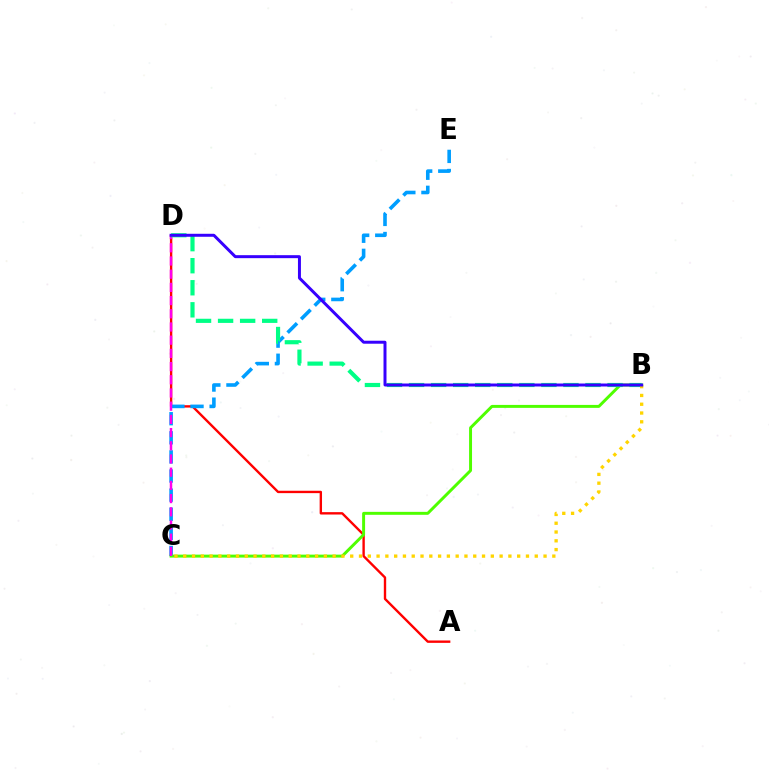{('A', 'D'): [{'color': '#ff0000', 'line_style': 'solid', 'thickness': 1.71}], ('C', 'E'): [{'color': '#009eff', 'line_style': 'dashed', 'thickness': 2.6}], ('B', 'C'): [{'color': '#4fff00', 'line_style': 'solid', 'thickness': 2.13}, {'color': '#ffd500', 'line_style': 'dotted', 'thickness': 2.39}], ('C', 'D'): [{'color': '#ff00ed', 'line_style': 'dashed', 'thickness': 1.79}], ('B', 'D'): [{'color': '#00ff86', 'line_style': 'dashed', 'thickness': 3.0}, {'color': '#3700ff', 'line_style': 'solid', 'thickness': 2.15}]}